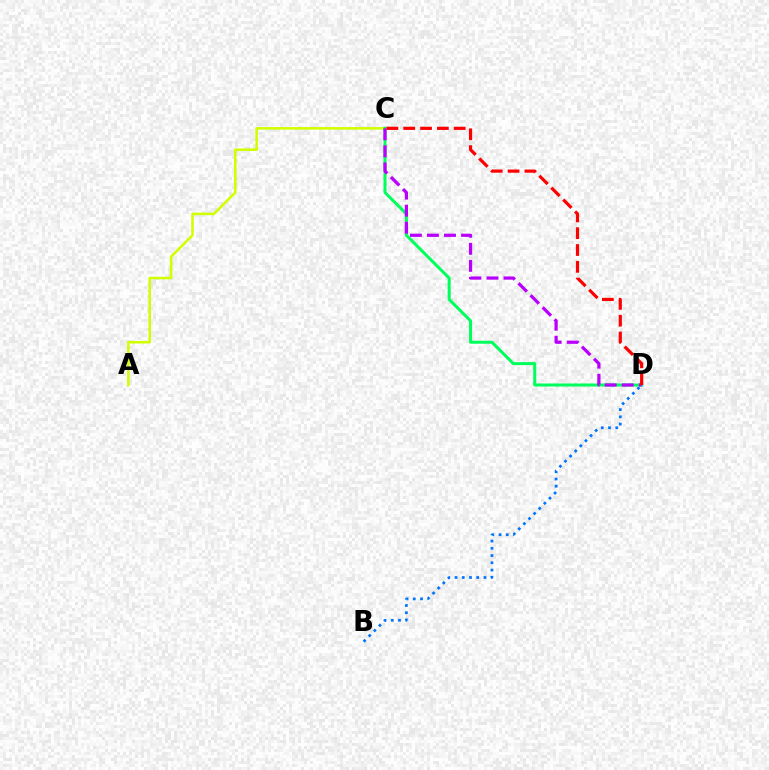{('A', 'C'): [{'color': '#d1ff00', 'line_style': 'solid', 'thickness': 1.83}], ('B', 'D'): [{'color': '#0074ff', 'line_style': 'dotted', 'thickness': 1.96}], ('C', 'D'): [{'color': '#00ff5c', 'line_style': 'solid', 'thickness': 2.18}, {'color': '#b900ff', 'line_style': 'dashed', 'thickness': 2.32}, {'color': '#ff0000', 'line_style': 'dashed', 'thickness': 2.29}]}